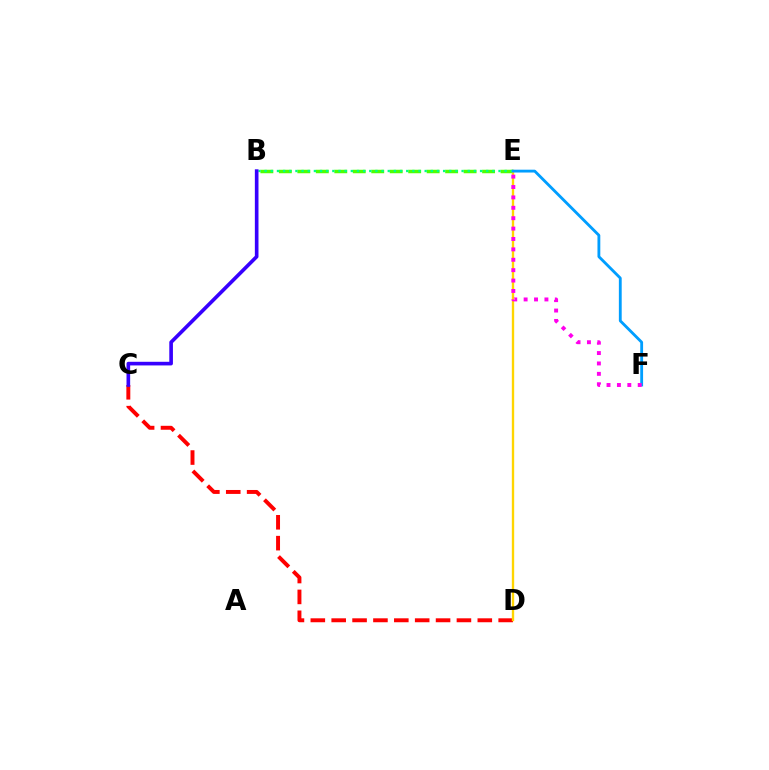{('C', 'D'): [{'color': '#ff0000', 'line_style': 'dashed', 'thickness': 2.84}], ('B', 'E'): [{'color': '#4fff00', 'line_style': 'dashed', 'thickness': 2.51}, {'color': '#00ff86', 'line_style': 'dotted', 'thickness': 1.67}], ('D', 'E'): [{'color': '#ffd500', 'line_style': 'solid', 'thickness': 1.69}], ('E', 'F'): [{'color': '#009eff', 'line_style': 'solid', 'thickness': 2.04}, {'color': '#ff00ed', 'line_style': 'dotted', 'thickness': 2.82}], ('B', 'C'): [{'color': '#3700ff', 'line_style': 'solid', 'thickness': 2.62}]}